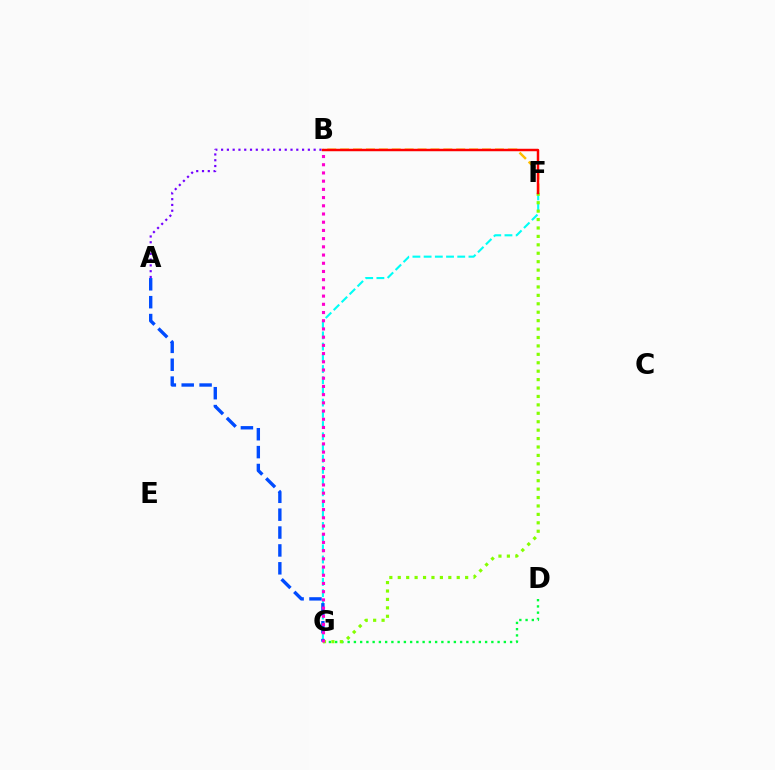{('B', 'F'): [{'color': '#ffbd00', 'line_style': 'dashed', 'thickness': 1.75}, {'color': '#ff0000', 'line_style': 'solid', 'thickness': 1.77}], ('F', 'G'): [{'color': '#00fff6', 'line_style': 'dashed', 'thickness': 1.52}, {'color': '#84ff00', 'line_style': 'dotted', 'thickness': 2.29}], ('D', 'G'): [{'color': '#00ff39', 'line_style': 'dotted', 'thickness': 1.7}], ('A', 'B'): [{'color': '#7200ff', 'line_style': 'dotted', 'thickness': 1.57}], ('A', 'G'): [{'color': '#004bff', 'line_style': 'dashed', 'thickness': 2.43}], ('B', 'G'): [{'color': '#ff00cf', 'line_style': 'dotted', 'thickness': 2.23}]}